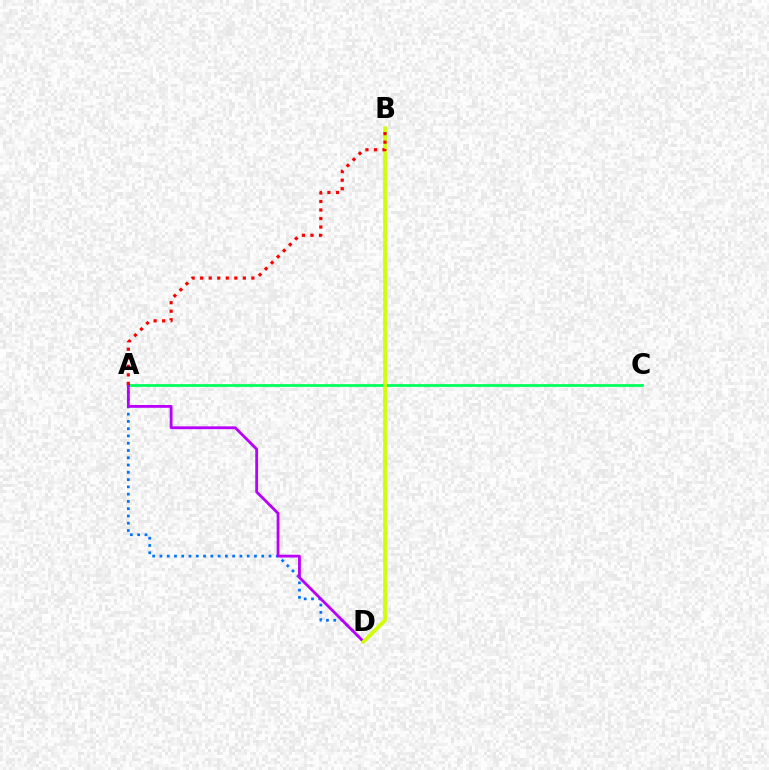{('A', 'C'): [{'color': '#00ff5c', 'line_style': 'solid', 'thickness': 2.0}], ('A', 'D'): [{'color': '#0074ff', 'line_style': 'dotted', 'thickness': 1.98}, {'color': '#b900ff', 'line_style': 'solid', 'thickness': 2.03}], ('B', 'D'): [{'color': '#d1ff00', 'line_style': 'solid', 'thickness': 2.69}], ('A', 'B'): [{'color': '#ff0000', 'line_style': 'dotted', 'thickness': 2.32}]}